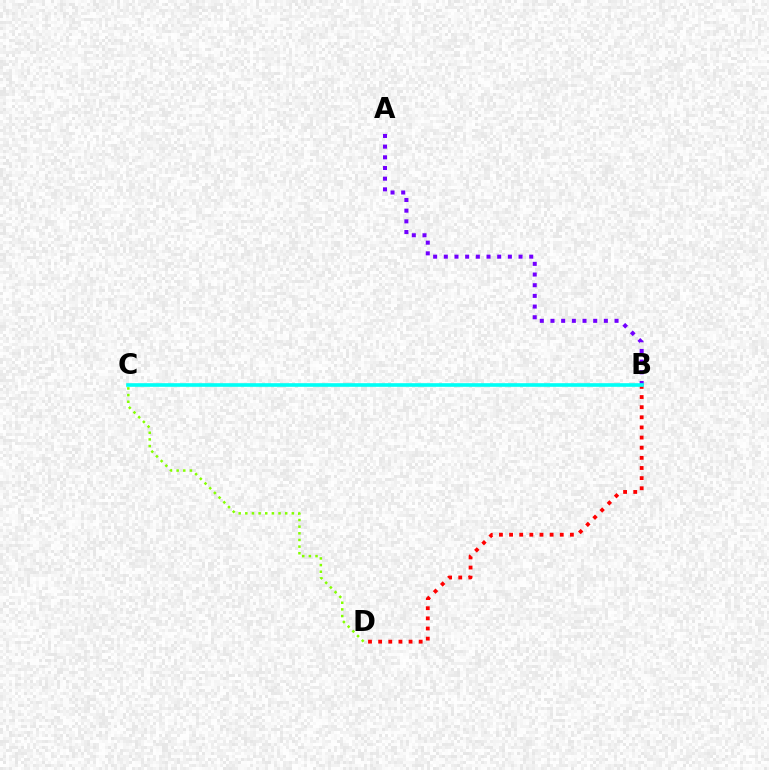{('A', 'B'): [{'color': '#7200ff', 'line_style': 'dotted', 'thickness': 2.9}], ('B', 'D'): [{'color': '#ff0000', 'line_style': 'dotted', 'thickness': 2.75}], ('B', 'C'): [{'color': '#00fff6', 'line_style': 'solid', 'thickness': 2.61}], ('C', 'D'): [{'color': '#84ff00', 'line_style': 'dotted', 'thickness': 1.81}]}